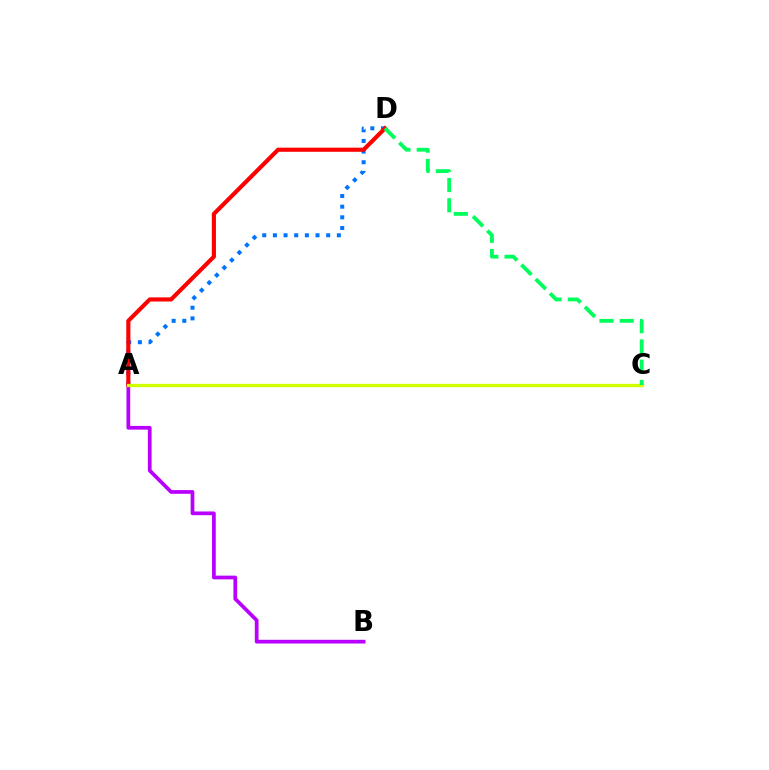{('A', 'B'): [{'color': '#b900ff', 'line_style': 'solid', 'thickness': 2.68}], ('A', 'D'): [{'color': '#0074ff', 'line_style': 'dotted', 'thickness': 2.9}, {'color': '#ff0000', 'line_style': 'solid', 'thickness': 2.97}], ('A', 'C'): [{'color': '#d1ff00', 'line_style': 'solid', 'thickness': 2.38}], ('C', 'D'): [{'color': '#00ff5c', 'line_style': 'dashed', 'thickness': 2.75}]}